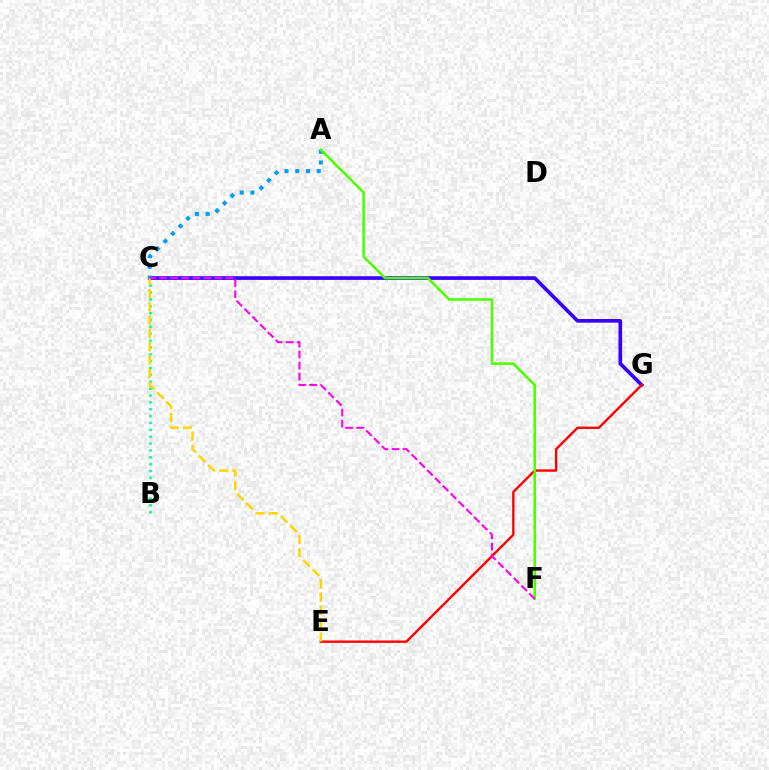{('B', 'C'): [{'color': '#00ff86', 'line_style': 'dotted', 'thickness': 1.86}], ('C', 'G'): [{'color': '#3700ff', 'line_style': 'solid', 'thickness': 2.63}], ('E', 'G'): [{'color': '#ff0000', 'line_style': 'solid', 'thickness': 1.7}], ('A', 'C'): [{'color': '#009eff', 'line_style': 'dotted', 'thickness': 2.92}], ('A', 'F'): [{'color': '#4fff00', 'line_style': 'solid', 'thickness': 1.84}], ('C', 'E'): [{'color': '#ffd500', 'line_style': 'dashed', 'thickness': 1.81}], ('C', 'F'): [{'color': '#ff00ed', 'line_style': 'dashed', 'thickness': 1.5}]}